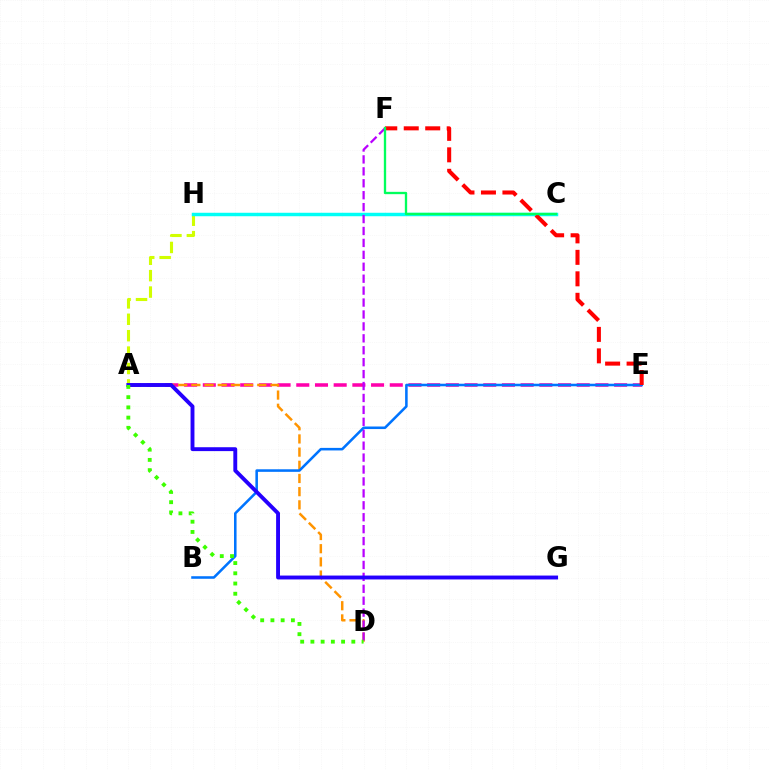{('A', 'E'): [{'color': '#ff00ac', 'line_style': 'dashed', 'thickness': 2.54}], ('A', 'H'): [{'color': '#d1ff00', 'line_style': 'dashed', 'thickness': 2.23}], ('C', 'H'): [{'color': '#00fff6', 'line_style': 'solid', 'thickness': 2.49}], ('A', 'D'): [{'color': '#ff9400', 'line_style': 'dashed', 'thickness': 1.79}, {'color': '#3dff00', 'line_style': 'dotted', 'thickness': 2.78}], ('D', 'F'): [{'color': '#b900ff', 'line_style': 'dashed', 'thickness': 1.62}], ('B', 'E'): [{'color': '#0074ff', 'line_style': 'solid', 'thickness': 1.84}], ('A', 'G'): [{'color': '#2500ff', 'line_style': 'solid', 'thickness': 2.8}], ('E', 'F'): [{'color': '#ff0000', 'line_style': 'dashed', 'thickness': 2.92}], ('C', 'F'): [{'color': '#00ff5c', 'line_style': 'solid', 'thickness': 1.67}]}